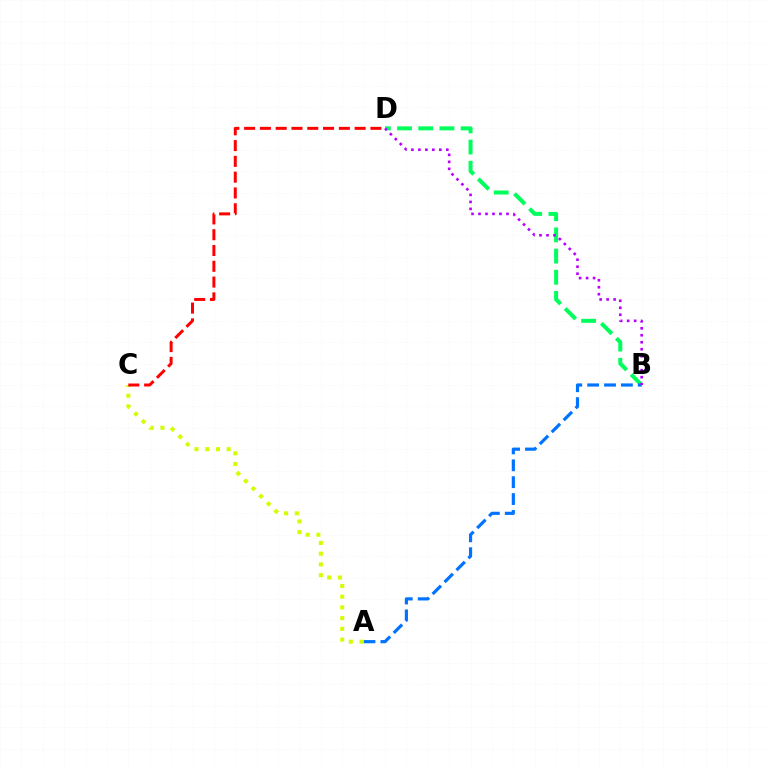{('B', 'D'): [{'color': '#00ff5c', 'line_style': 'dashed', 'thickness': 2.88}, {'color': '#b900ff', 'line_style': 'dotted', 'thickness': 1.9}], ('A', 'B'): [{'color': '#0074ff', 'line_style': 'dashed', 'thickness': 2.29}], ('A', 'C'): [{'color': '#d1ff00', 'line_style': 'dotted', 'thickness': 2.91}], ('C', 'D'): [{'color': '#ff0000', 'line_style': 'dashed', 'thickness': 2.15}]}